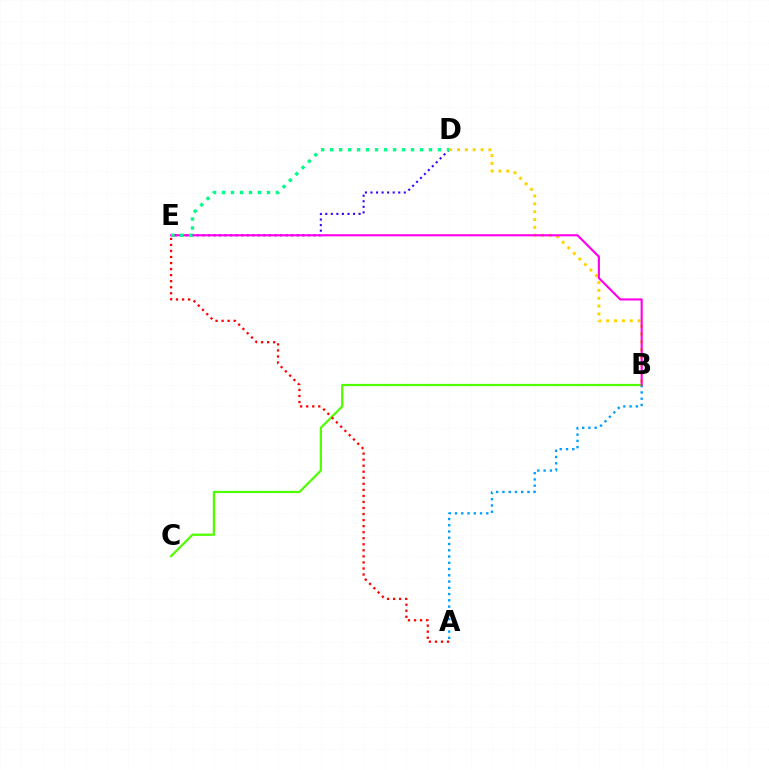{('A', 'B'): [{'color': '#009eff', 'line_style': 'dotted', 'thickness': 1.7}], ('D', 'E'): [{'color': '#3700ff', 'line_style': 'dotted', 'thickness': 1.51}, {'color': '#00ff86', 'line_style': 'dotted', 'thickness': 2.44}], ('B', 'C'): [{'color': '#4fff00', 'line_style': 'solid', 'thickness': 1.61}], ('B', 'D'): [{'color': '#ffd500', 'line_style': 'dotted', 'thickness': 2.13}], ('B', 'E'): [{'color': '#ff00ed', 'line_style': 'solid', 'thickness': 1.54}], ('A', 'E'): [{'color': '#ff0000', 'line_style': 'dotted', 'thickness': 1.64}]}